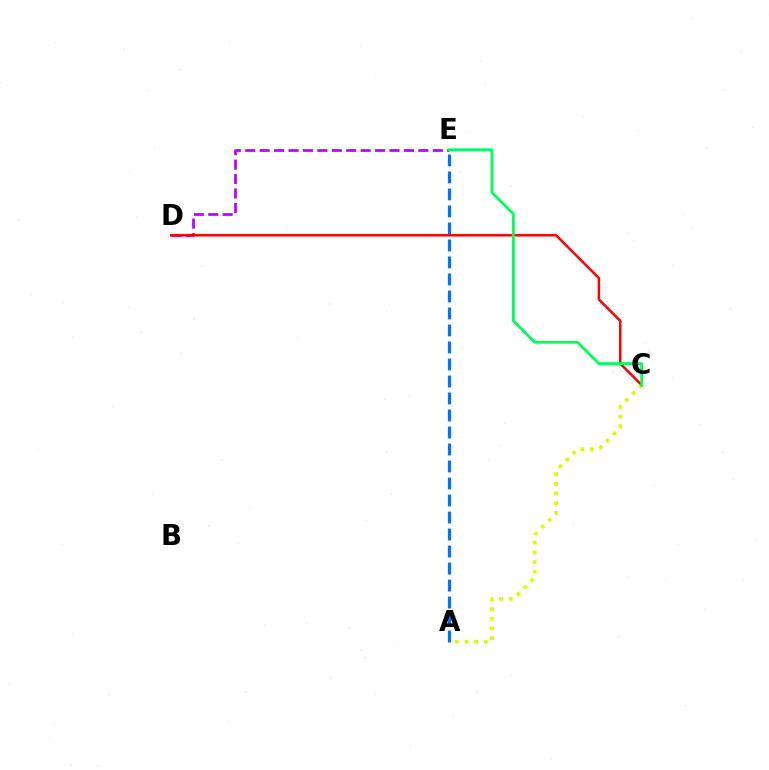{('D', 'E'): [{'color': '#b900ff', 'line_style': 'dashed', 'thickness': 1.96}], ('A', 'C'): [{'color': '#d1ff00', 'line_style': 'dotted', 'thickness': 2.63}], ('A', 'E'): [{'color': '#0074ff', 'line_style': 'dashed', 'thickness': 2.31}], ('C', 'D'): [{'color': '#ff0000', 'line_style': 'solid', 'thickness': 1.8}], ('C', 'E'): [{'color': '#00ff5c', 'line_style': 'solid', 'thickness': 2.03}]}